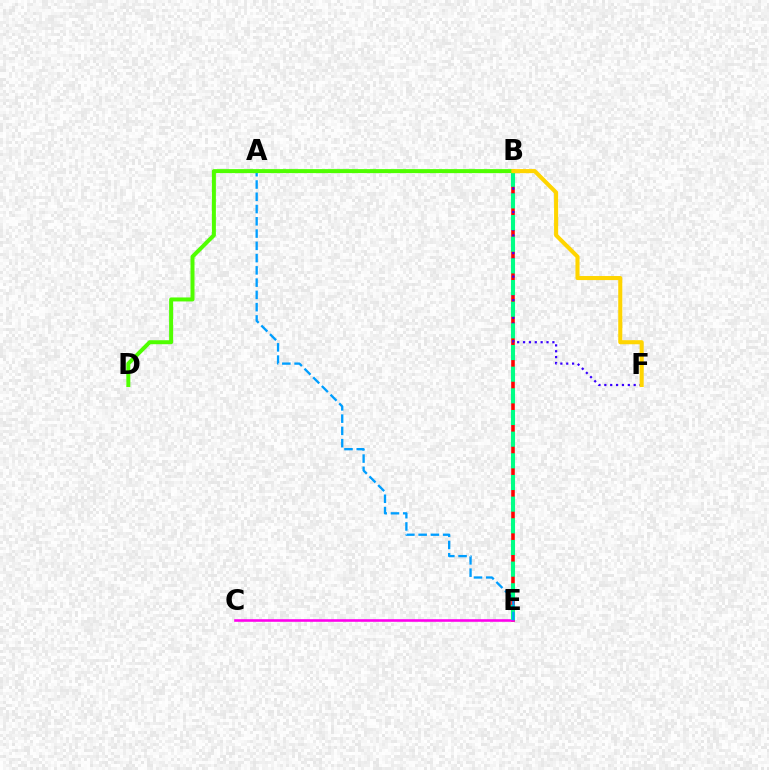{('B', 'E'): [{'color': '#ff0000', 'line_style': 'solid', 'thickness': 2.58}, {'color': '#00ff86', 'line_style': 'dashed', 'thickness': 2.94}], ('B', 'F'): [{'color': '#3700ff', 'line_style': 'dotted', 'thickness': 1.6}, {'color': '#ffd500', 'line_style': 'solid', 'thickness': 2.93}], ('C', 'E'): [{'color': '#ff00ed', 'line_style': 'solid', 'thickness': 1.87}], ('A', 'E'): [{'color': '#009eff', 'line_style': 'dashed', 'thickness': 1.67}], ('B', 'D'): [{'color': '#4fff00', 'line_style': 'solid', 'thickness': 2.87}]}